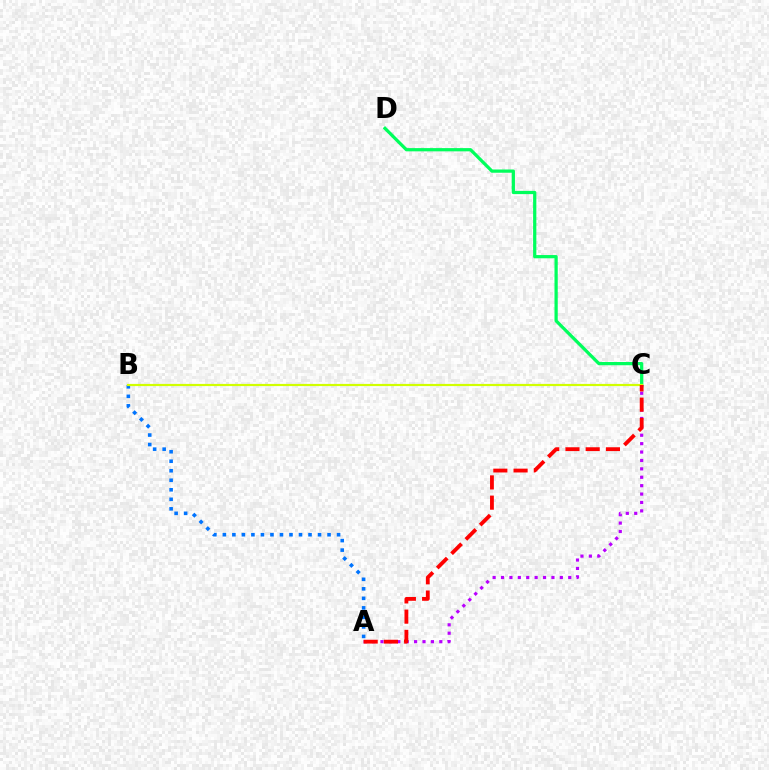{('A', 'B'): [{'color': '#0074ff', 'line_style': 'dotted', 'thickness': 2.59}], ('A', 'C'): [{'color': '#b900ff', 'line_style': 'dotted', 'thickness': 2.28}, {'color': '#ff0000', 'line_style': 'dashed', 'thickness': 2.75}], ('C', 'D'): [{'color': '#00ff5c', 'line_style': 'solid', 'thickness': 2.33}], ('B', 'C'): [{'color': '#d1ff00', 'line_style': 'solid', 'thickness': 1.58}]}